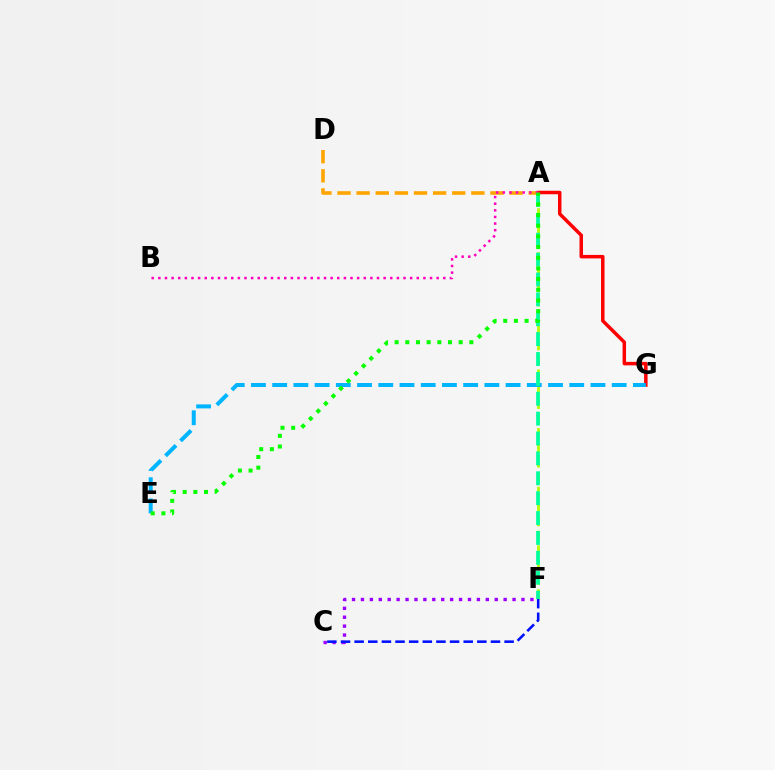{('A', 'G'): [{'color': '#ff0000', 'line_style': 'solid', 'thickness': 2.51}], ('A', 'F'): [{'color': '#b3ff00', 'line_style': 'dashed', 'thickness': 1.99}, {'color': '#00ff9d', 'line_style': 'dashed', 'thickness': 2.7}], ('C', 'F'): [{'color': '#9b00ff', 'line_style': 'dotted', 'thickness': 2.42}, {'color': '#0010ff', 'line_style': 'dashed', 'thickness': 1.85}], ('A', 'D'): [{'color': '#ffa500', 'line_style': 'dashed', 'thickness': 2.6}], ('E', 'G'): [{'color': '#00b5ff', 'line_style': 'dashed', 'thickness': 2.88}], ('A', 'B'): [{'color': '#ff00bd', 'line_style': 'dotted', 'thickness': 1.8}], ('A', 'E'): [{'color': '#08ff00', 'line_style': 'dotted', 'thickness': 2.9}]}